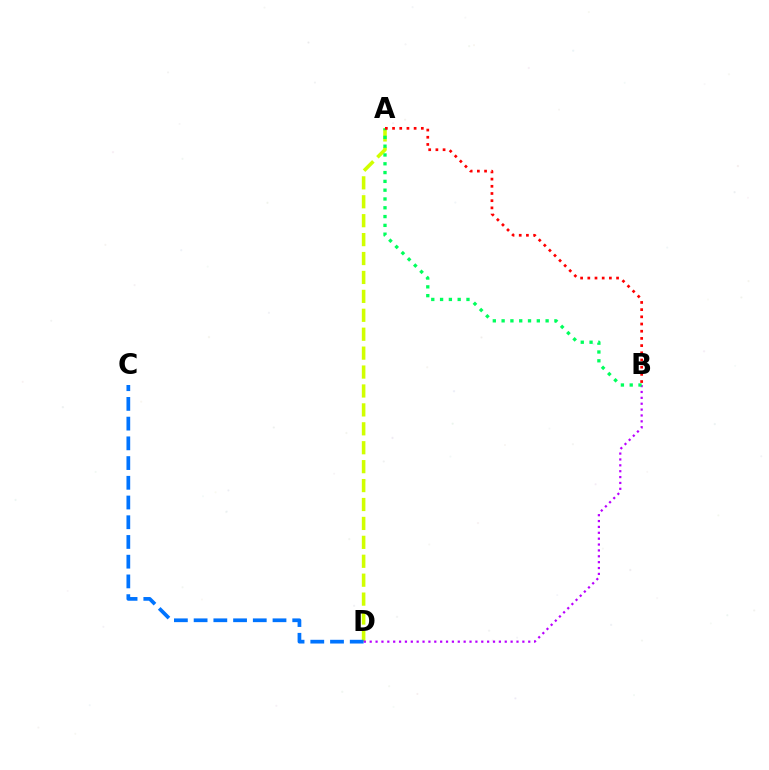{('A', 'D'): [{'color': '#d1ff00', 'line_style': 'dashed', 'thickness': 2.57}], ('B', 'D'): [{'color': '#b900ff', 'line_style': 'dotted', 'thickness': 1.6}], ('A', 'B'): [{'color': '#00ff5c', 'line_style': 'dotted', 'thickness': 2.39}, {'color': '#ff0000', 'line_style': 'dotted', 'thickness': 1.95}], ('C', 'D'): [{'color': '#0074ff', 'line_style': 'dashed', 'thickness': 2.68}]}